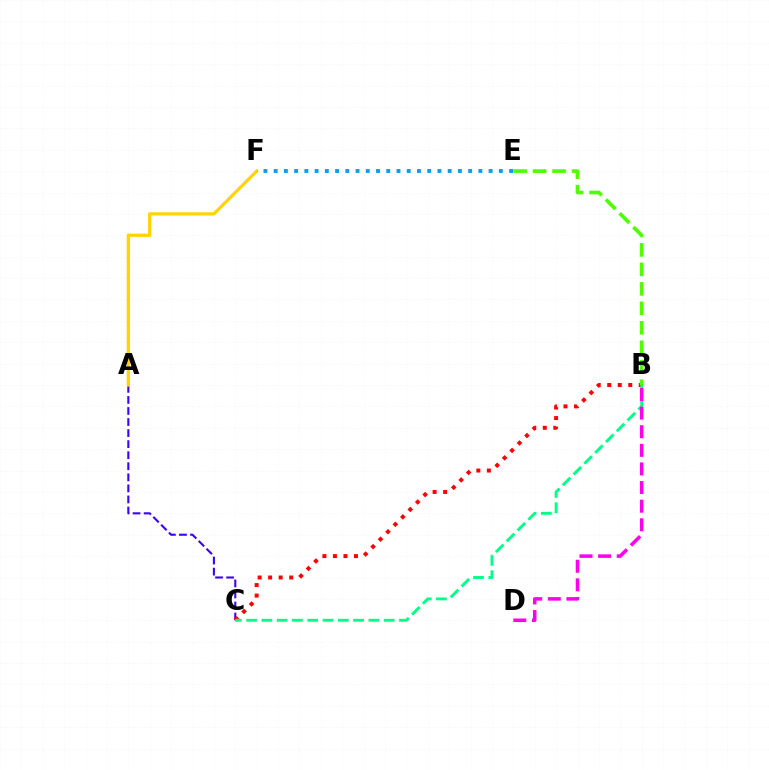{('A', 'C'): [{'color': '#3700ff', 'line_style': 'dashed', 'thickness': 1.5}], ('B', 'C'): [{'color': '#ff0000', 'line_style': 'dotted', 'thickness': 2.86}, {'color': '#00ff86', 'line_style': 'dashed', 'thickness': 2.08}], ('B', 'E'): [{'color': '#4fff00', 'line_style': 'dashed', 'thickness': 2.65}], ('A', 'F'): [{'color': '#ffd500', 'line_style': 'solid', 'thickness': 2.35}], ('E', 'F'): [{'color': '#009eff', 'line_style': 'dotted', 'thickness': 2.78}], ('B', 'D'): [{'color': '#ff00ed', 'line_style': 'dashed', 'thickness': 2.53}]}